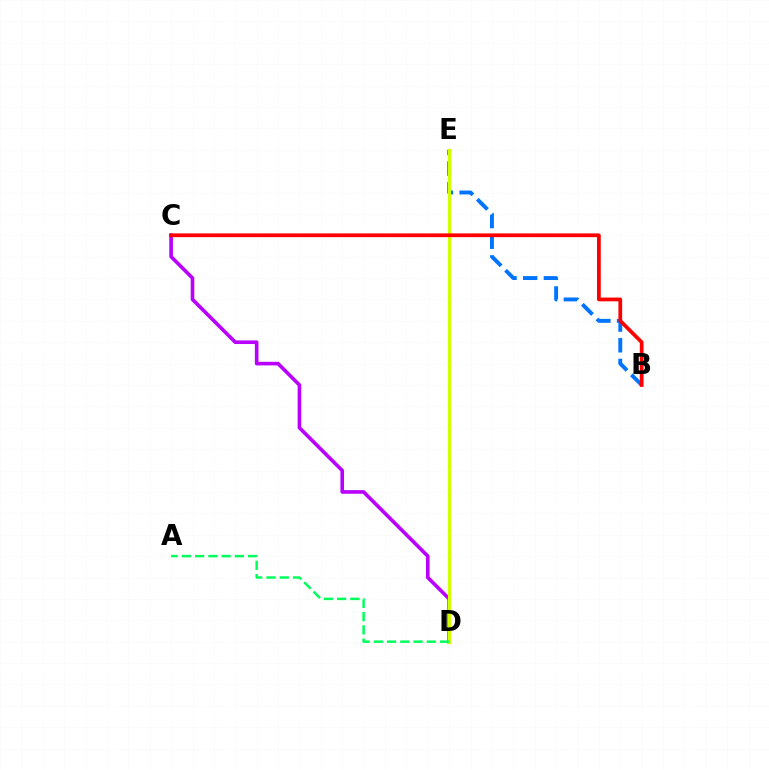{('C', 'D'): [{'color': '#b900ff', 'line_style': 'solid', 'thickness': 2.61}], ('B', 'E'): [{'color': '#0074ff', 'line_style': 'dashed', 'thickness': 2.81}], ('D', 'E'): [{'color': '#d1ff00', 'line_style': 'solid', 'thickness': 2.28}], ('A', 'D'): [{'color': '#00ff5c', 'line_style': 'dashed', 'thickness': 1.8}], ('B', 'C'): [{'color': '#ff0000', 'line_style': 'solid', 'thickness': 2.7}]}